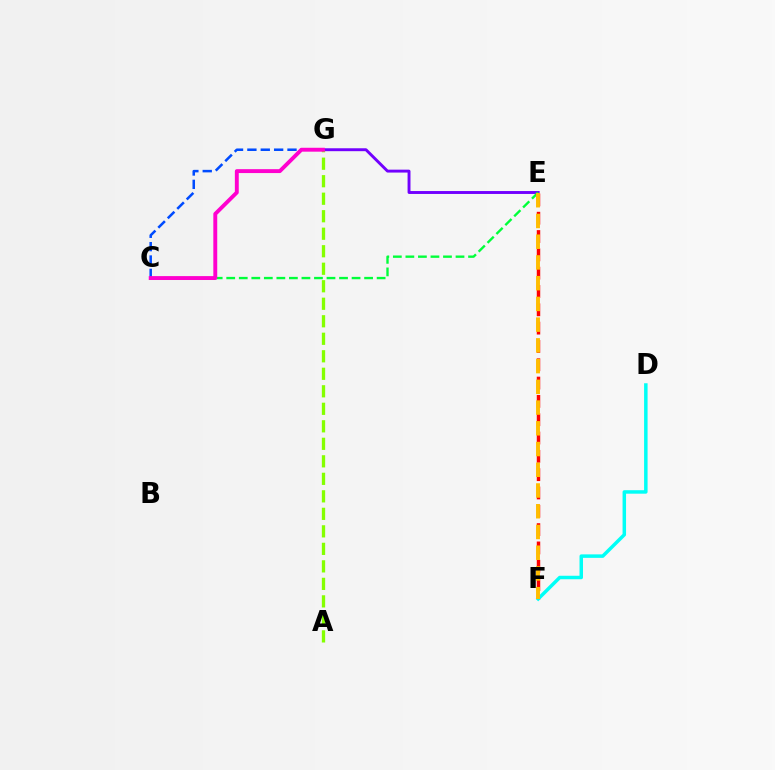{('E', 'G'): [{'color': '#7200ff', 'line_style': 'solid', 'thickness': 2.1}], ('E', 'F'): [{'color': '#ff0000', 'line_style': 'dashed', 'thickness': 2.49}, {'color': '#ffbd00', 'line_style': 'dashed', 'thickness': 2.82}], ('C', 'G'): [{'color': '#004bff', 'line_style': 'dashed', 'thickness': 1.82}, {'color': '#ff00cf', 'line_style': 'solid', 'thickness': 2.81}], ('C', 'E'): [{'color': '#00ff39', 'line_style': 'dashed', 'thickness': 1.7}], ('A', 'G'): [{'color': '#84ff00', 'line_style': 'dashed', 'thickness': 2.38}], ('D', 'F'): [{'color': '#00fff6', 'line_style': 'solid', 'thickness': 2.51}]}